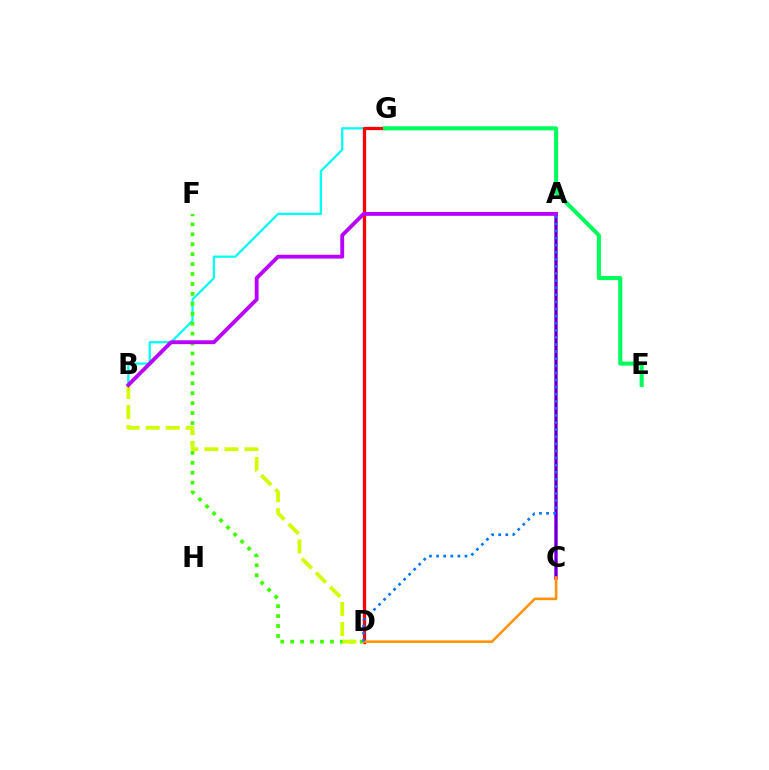{('B', 'G'): [{'color': '#00fff6', 'line_style': 'solid', 'thickness': 1.63}], ('D', 'G'): [{'color': '#ff0000', 'line_style': 'solid', 'thickness': 2.35}], ('A', 'C'): [{'color': '#ff00ac', 'line_style': 'solid', 'thickness': 2.59}, {'color': '#2500ff', 'line_style': 'solid', 'thickness': 1.59}], ('D', 'F'): [{'color': '#3dff00', 'line_style': 'dotted', 'thickness': 2.7}], ('B', 'D'): [{'color': '#d1ff00', 'line_style': 'dashed', 'thickness': 2.72}], ('C', 'D'): [{'color': '#ff9400', 'line_style': 'solid', 'thickness': 1.86}], ('A', 'B'): [{'color': '#b900ff', 'line_style': 'solid', 'thickness': 2.78}], ('A', 'D'): [{'color': '#0074ff', 'line_style': 'dotted', 'thickness': 1.93}], ('E', 'G'): [{'color': '#00ff5c', 'line_style': 'solid', 'thickness': 2.94}]}